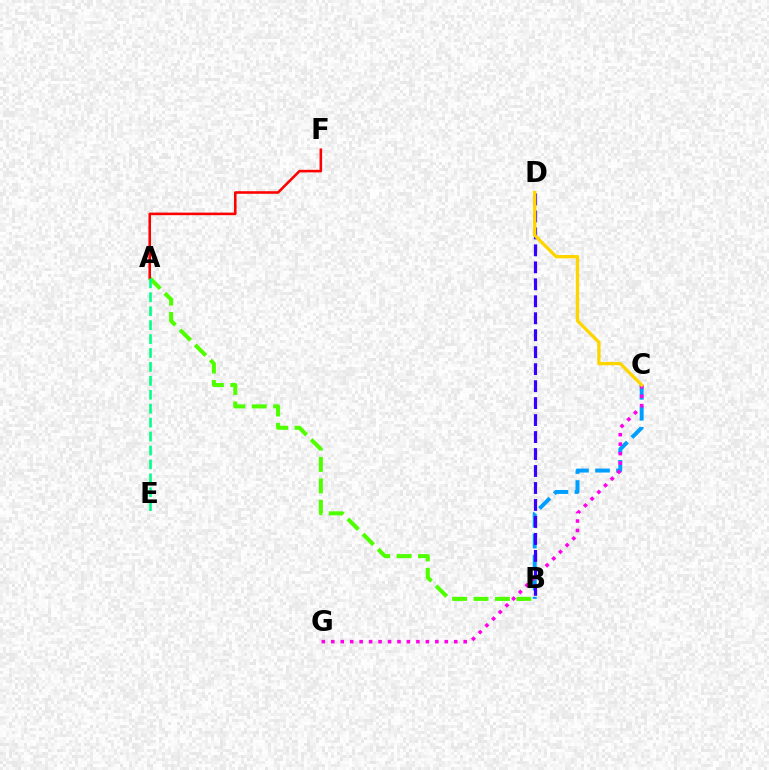{('A', 'B'): [{'color': '#4fff00', 'line_style': 'dashed', 'thickness': 2.91}], ('B', 'C'): [{'color': '#009eff', 'line_style': 'dashed', 'thickness': 2.85}], ('C', 'G'): [{'color': '#ff00ed', 'line_style': 'dotted', 'thickness': 2.57}], ('A', 'F'): [{'color': '#ff0000', 'line_style': 'solid', 'thickness': 1.86}], ('B', 'D'): [{'color': '#3700ff', 'line_style': 'dashed', 'thickness': 2.31}], ('C', 'D'): [{'color': '#ffd500', 'line_style': 'solid', 'thickness': 2.4}], ('A', 'E'): [{'color': '#00ff86', 'line_style': 'dashed', 'thickness': 1.89}]}